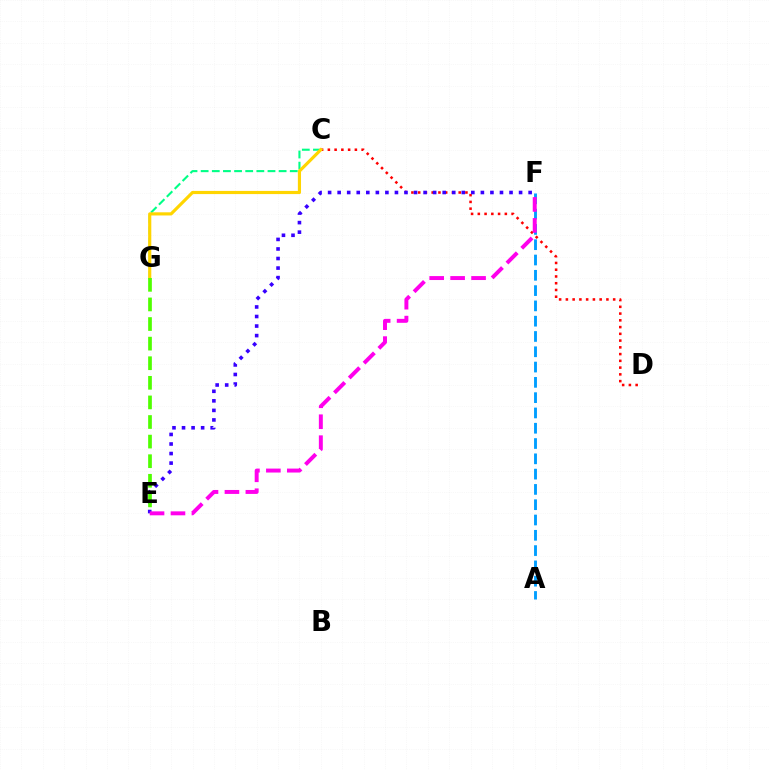{('C', 'G'): [{'color': '#00ff86', 'line_style': 'dashed', 'thickness': 1.51}, {'color': '#ffd500', 'line_style': 'solid', 'thickness': 2.28}], ('C', 'D'): [{'color': '#ff0000', 'line_style': 'dotted', 'thickness': 1.83}], ('E', 'F'): [{'color': '#3700ff', 'line_style': 'dotted', 'thickness': 2.59}, {'color': '#ff00ed', 'line_style': 'dashed', 'thickness': 2.84}], ('A', 'F'): [{'color': '#009eff', 'line_style': 'dashed', 'thickness': 2.08}], ('E', 'G'): [{'color': '#4fff00', 'line_style': 'dashed', 'thickness': 2.66}]}